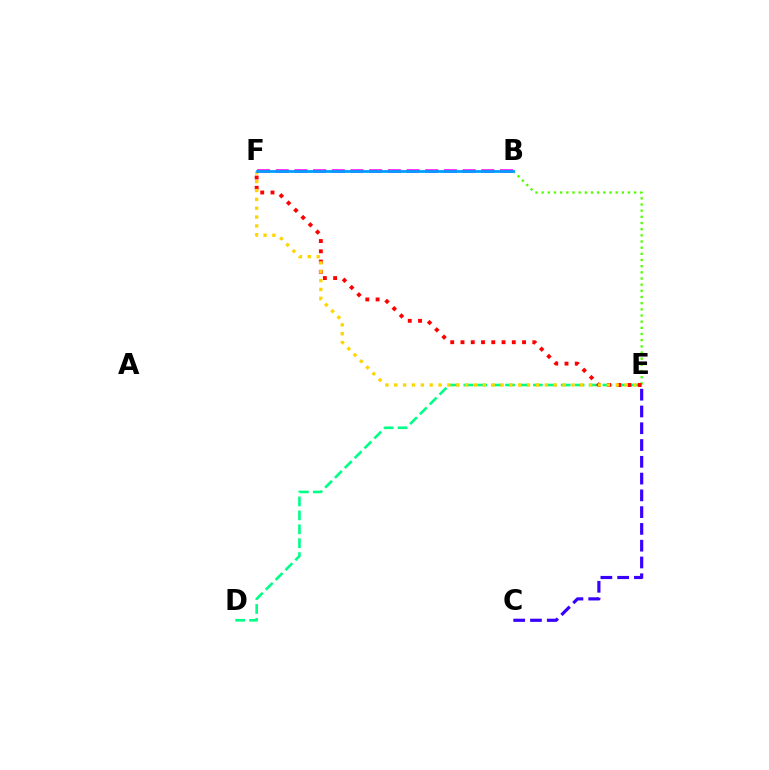{('D', 'E'): [{'color': '#00ff86', 'line_style': 'dashed', 'thickness': 1.89}], ('B', 'E'): [{'color': '#4fff00', 'line_style': 'dotted', 'thickness': 1.68}], ('C', 'E'): [{'color': '#3700ff', 'line_style': 'dashed', 'thickness': 2.28}], ('E', 'F'): [{'color': '#ff0000', 'line_style': 'dotted', 'thickness': 2.79}, {'color': '#ffd500', 'line_style': 'dotted', 'thickness': 2.41}], ('B', 'F'): [{'color': '#ff00ed', 'line_style': 'dashed', 'thickness': 2.54}, {'color': '#009eff', 'line_style': 'solid', 'thickness': 1.98}]}